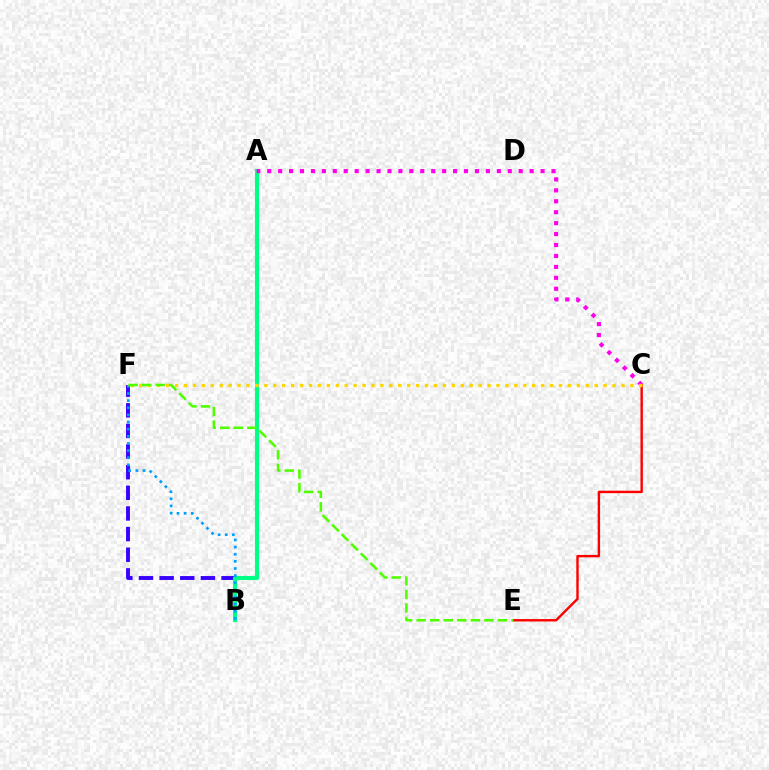{('B', 'F'): [{'color': '#3700ff', 'line_style': 'dashed', 'thickness': 2.8}, {'color': '#009eff', 'line_style': 'dotted', 'thickness': 1.94}], ('A', 'B'): [{'color': '#00ff86', 'line_style': 'solid', 'thickness': 2.97}], ('C', 'E'): [{'color': '#ff0000', 'line_style': 'solid', 'thickness': 1.74}], ('A', 'C'): [{'color': '#ff00ed', 'line_style': 'dotted', 'thickness': 2.97}], ('C', 'F'): [{'color': '#ffd500', 'line_style': 'dotted', 'thickness': 2.43}], ('E', 'F'): [{'color': '#4fff00', 'line_style': 'dashed', 'thickness': 1.84}]}